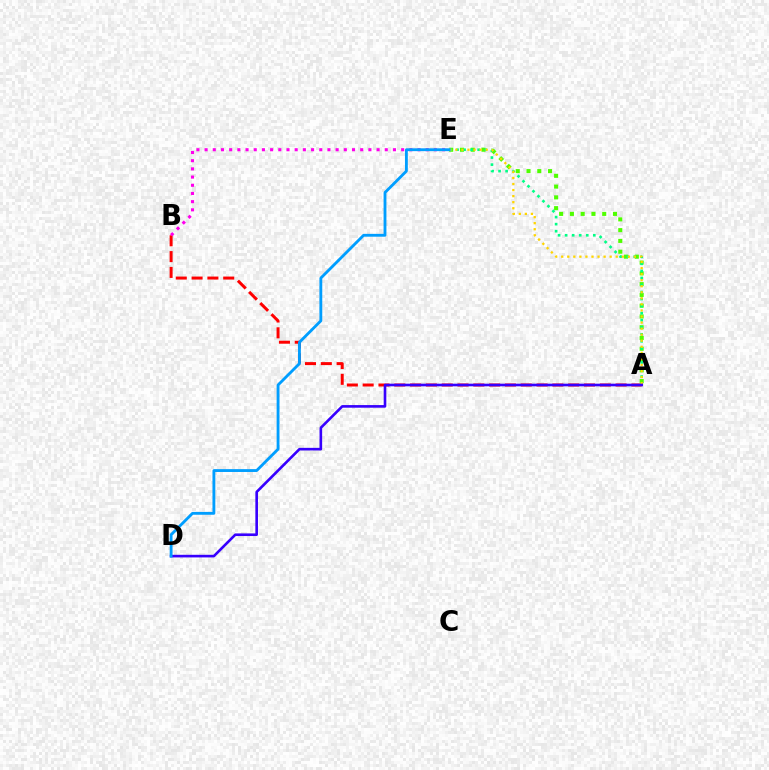{('A', 'B'): [{'color': '#ff0000', 'line_style': 'dashed', 'thickness': 2.15}], ('B', 'E'): [{'color': '#ff00ed', 'line_style': 'dotted', 'thickness': 2.23}], ('A', 'E'): [{'color': '#4fff00', 'line_style': 'dotted', 'thickness': 2.93}, {'color': '#00ff86', 'line_style': 'dotted', 'thickness': 1.91}, {'color': '#ffd500', 'line_style': 'dotted', 'thickness': 1.65}], ('A', 'D'): [{'color': '#3700ff', 'line_style': 'solid', 'thickness': 1.89}], ('D', 'E'): [{'color': '#009eff', 'line_style': 'solid', 'thickness': 2.05}]}